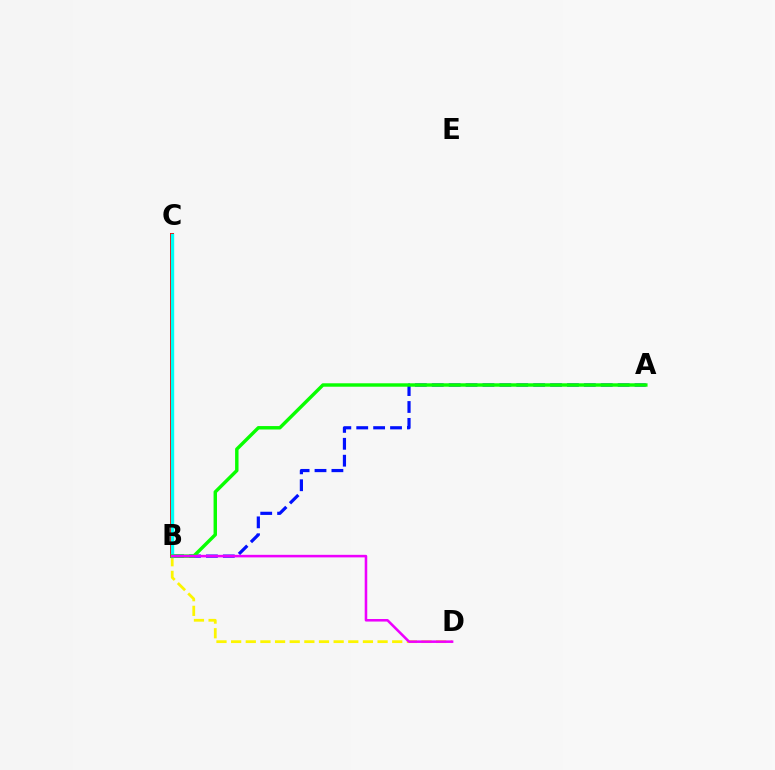{('B', 'C'): [{'color': '#ff0000', 'line_style': 'solid', 'thickness': 2.88}, {'color': '#00fff6', 'line_style': 'solid', 'thickness': 2.43}], ('B', 'D'): [{'color': '#fcf500', 'line_style': 'dashed', 'thickness': 1.99}, {'color': '#ee00ff', 'line_style': 'solid', 'thickness': 1.84}], ('A', 'B'): [{'color': '#0010ff', 'line_style': 'dashed', 'thickness': 2.3}, {'color': '#08ff00', 'line_style': 'solid', 'thickness': 2.47}]}